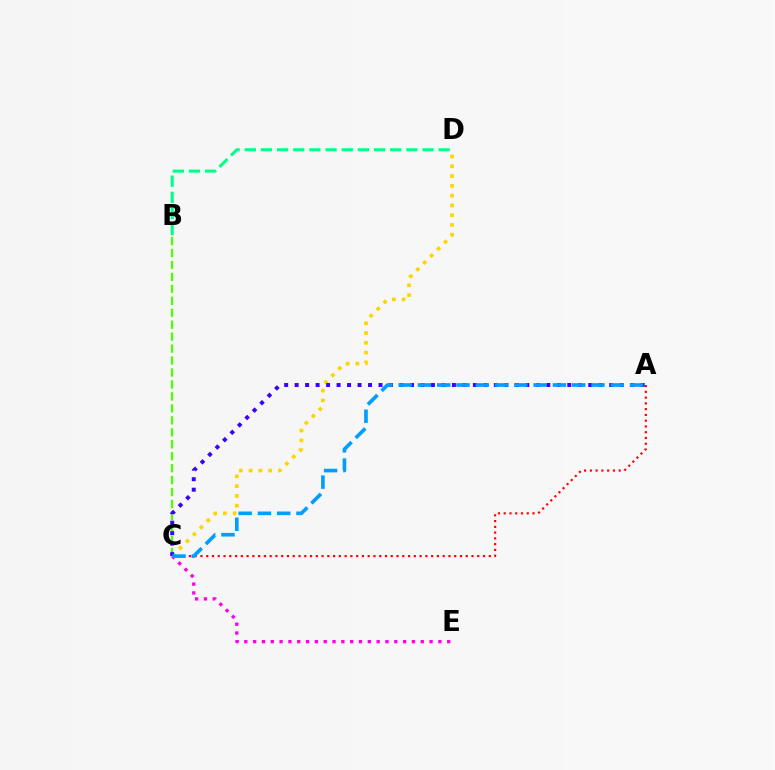{('B', 'C'): [{'color': '#4fff00', 'line_style': 'dashed', 'thickness': 1.62}], ('A', 'C'): [{'color': '#ff0000', 'line_style': 'dotted', 'thickness': 1.57}, {'color': '#3700ff', 'line_style': 'dotted', 'thickness': 2.85}, {'color': '#009eff', 'line_style': 'dashed', 'thickness': 2.62}], ('B', 'D'): [{'color': '#00ff86', 'line_style': 'dashed', 'thickness': 2.2}], ('C', 'E'): [{'color': '#ff00ed', 'line_style': 'dotted', 'thickness': 2.4}], ('C', 'D'): [{'color': '#ffd500', 'line_style': 'dotted', 'thickness': 2.66}]}